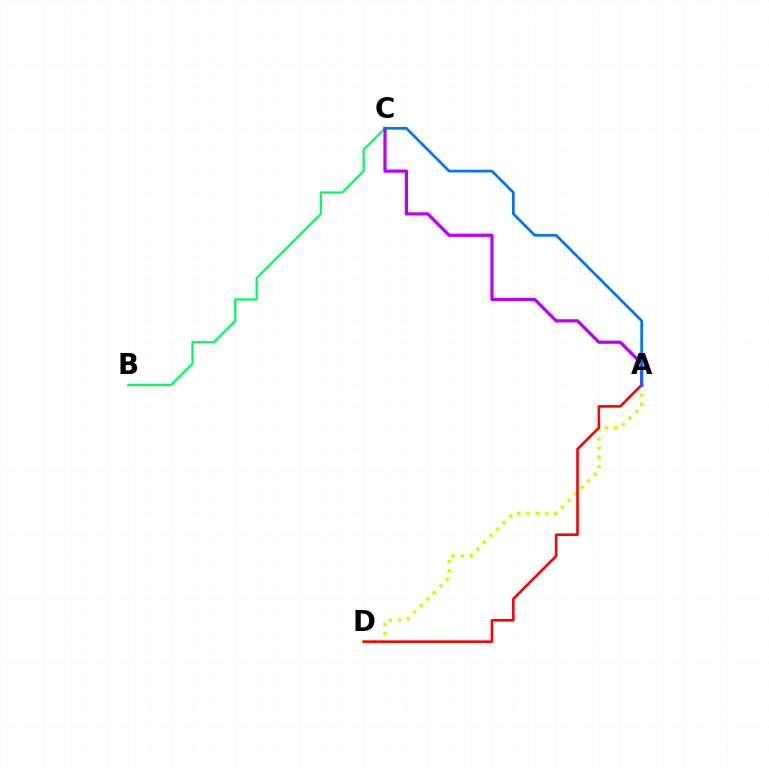{('B', 'C'): [{'color': '#00ff5c', 'line_style': 'solid', 'thickness': 1.64}], ('A', 'D'): [{'color': '#d1ff00', 'line_style': 'dotted', 'thickness': 2.52}, {'color': '#ff0000', 'line_style': 'solid', 'thickness': 1.87}], ('A', 'C'): [{'color': '#b900ff', 'line_style': 'solid', 'thickness': 2.32}, {'color': '#0074ff', 'line_style': 'solid', 'thickness': 1.95}]}